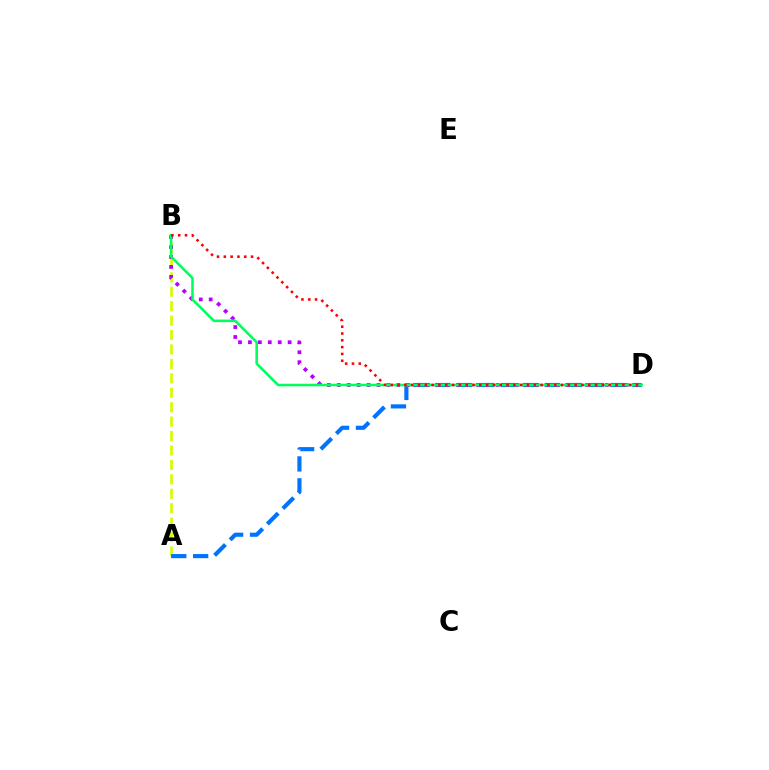{('A', 'B'): [{'color': '#d1ff00', 'line_style': 'dashed', 'thickness': 1.96}], ('A', 'D'): [{'color': '#0074ff', 'line_style': 'dashed', 'thickness': 2.98}], ('B', 'D'): [{'color': '#b900ff', 'line_style': 'dotted', 'thickness': 2.7}, {'color': '#00ff5c', 'line_style': 'solid', 'thickness': 1.84}, {'color': '#ff0000', 'line_style': 'dotted', 'thickness': 1.85}]}